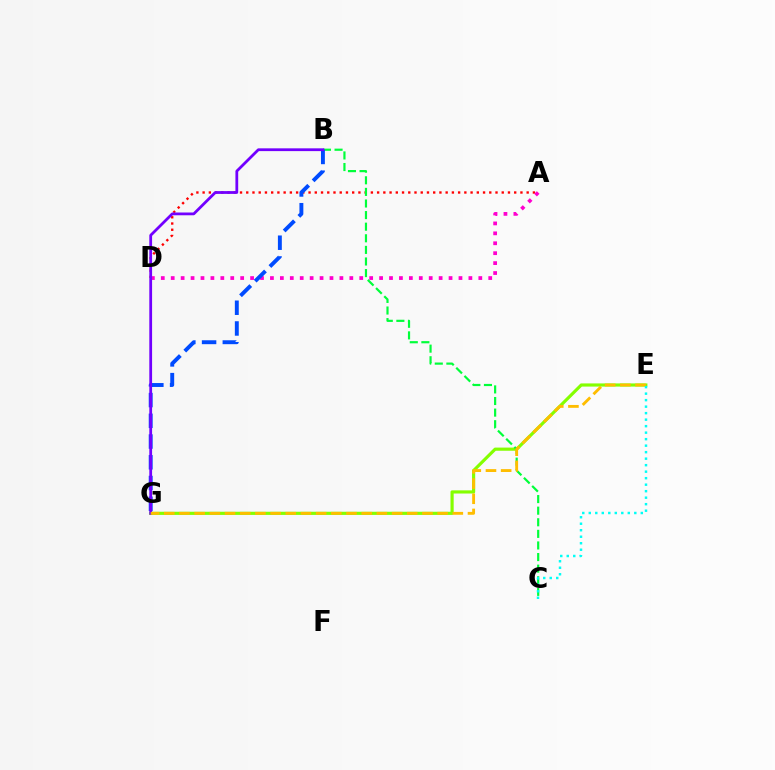{('E', 'G'): [{'color': '#84ff00', 'line_style': 'solid', 'thickness': 2.28}, {'color': '#ffbd00', 'line_style': 'dashed', 'thickness': 2.06}], ('A', 'D'): [{'color': '#ff0000', 'line_style': 'dotted', 'thickness': 1.69}, {'color': '#ff00cf', 'line_style': 'dotted', 'thickness': 2.7}], ('B', 'C'): [{'color': '#00ff39', 'line_style': 'dashed', 'thickness': 1.58}], ('B', 'G'): [{'color': '#004bff', 'line_style': 'dashed', 'thickness': 2.82}, {'color': '#7200ff', 'line_style': 'solid', 'thickness': 2.0}], ('C', 'E'): [{'color': '#00fff6', 'line_style': 'dotted', 'thickness': 1.77}]}